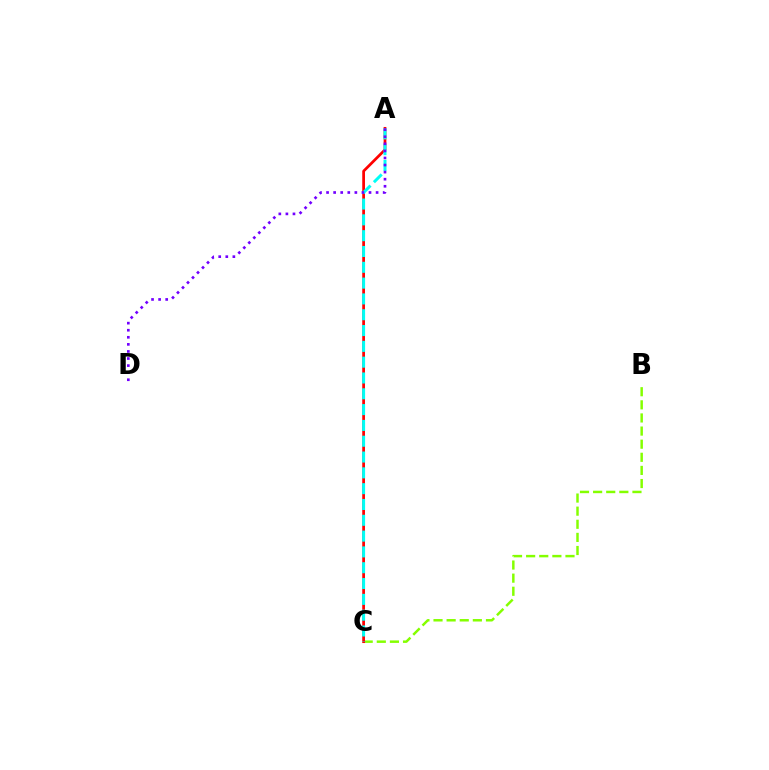{('B', 'C'): [{'color': '#84ff00', 'line_style': 'dashed', 'thickness': 1.78}], ('A', 'C'): [{'color': '#ff0000', 'line_style': 'solid', 'thickness': 1.97}, {'color': '#00fff6', 'line_style': 'dashed', 'thickness': 2.15}], ('A', 'D'): [{'color': '#7200ff', 'line_style': 'dotted', 'thickness': 1.92}]}